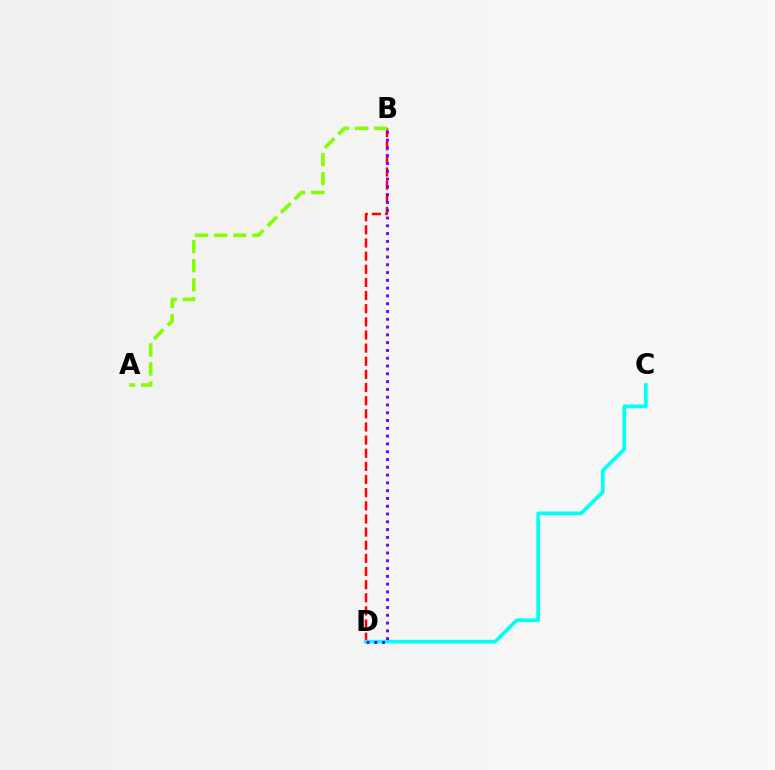{('B', 'D'): [{'color': '#ff0000', 'line_style': 'dashed', 'thickness': 1.79}, {'color': '#7200ff', 'line_style': 'dotted', 'thickness': 2.12}], ('C', 'D'): [{'color': '#00fff6', 'line_style': 'solid', 'thickness': 2.67}], ('A', 'B'): [{'color': '#84ff00', 'line_style': 'dashed', 'thickness': 2.6}]}